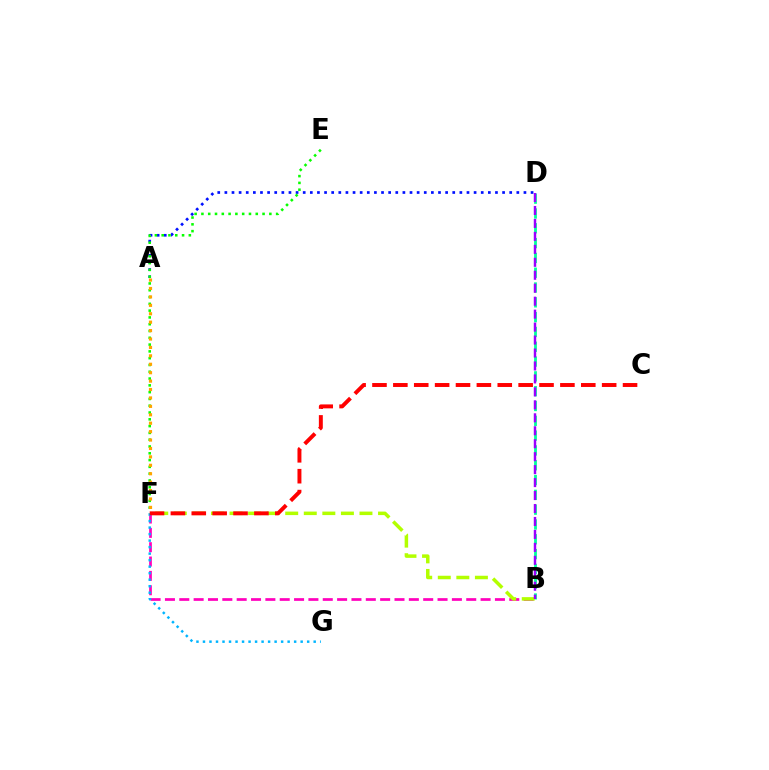{('A', 'D'): [{'color': '#0010ff', 'line_style': 'dotted', 'thickness': 1.93}], ('B', 'F'): [{'color': '#ff00bd', 'line_style': 'dashed', 'thickness': 1.95}, {'color': '#b3ff00', 'line_style': 'dashed', 'thickness': 2.52}], ('E', 'F'): [{'color': '#08ff00', 'line_style': 'dotted', 'thickness': 1.85}], ('B', 'D'): [{'color': '#00ff9d', 'line_style': 'dashed', 'thickness': 2.01}, {'color': '#9b00ff', 'line_style': 'dashed', 'thickness': 1.76}], ('A', 'F'): [{'color': '#ffa500', 'line_style': 'dotted', 'thickness': 2.29}], ('F', 'G'): [{'color': '#00b5ff', 'line_style': 'dotted', 'thickness': 1.77}], ('C', 'F'): [{'color': '#ff0000', 'line_style': 'dashed', 'thickness': 2.84}]}